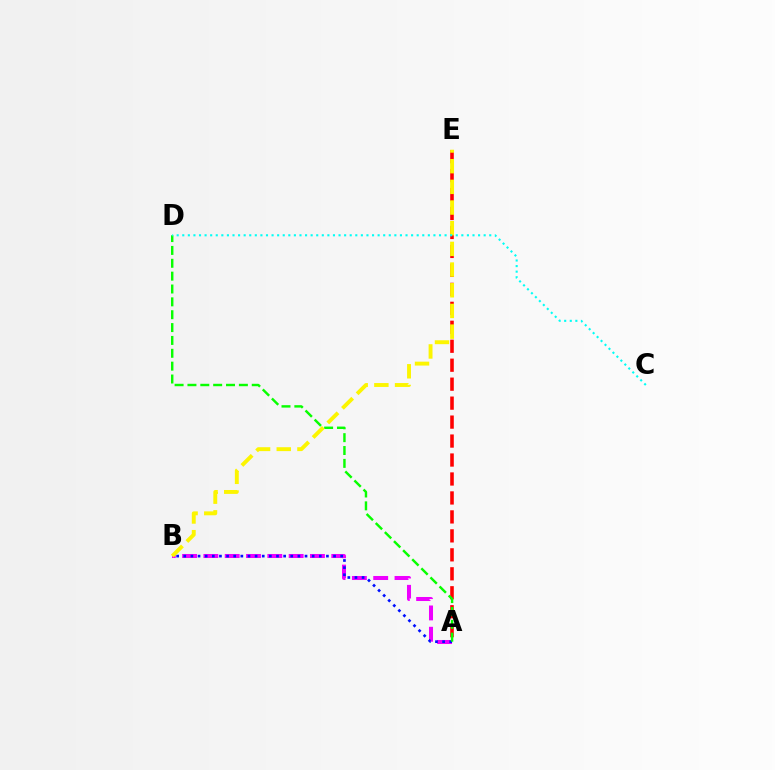{('A', 'E'): [{'color': '#ff0000', 'line_style': 'dashed', 'thickness': 2.58}], ('A', 'B'): [{'color': '#ee00ff', 'line_style': 'dashed', 'thickness': 2.9}, {'color': '#0010ff', 'line_style': 'dotted', 'thickness': 1.94}], ('A', 'D'): [{'color': '#08ff00', 'line_style': 'dashed', 'thickness': 1.75}], ('B', 'E'): [{'color': '#fcf500', 'line_style': 'dashed', 'thickness': 2.81}], ('C', 'D'): [{'color': '#00fff6', 'line_style': 'dotted', 'thickness': 1.52}]}